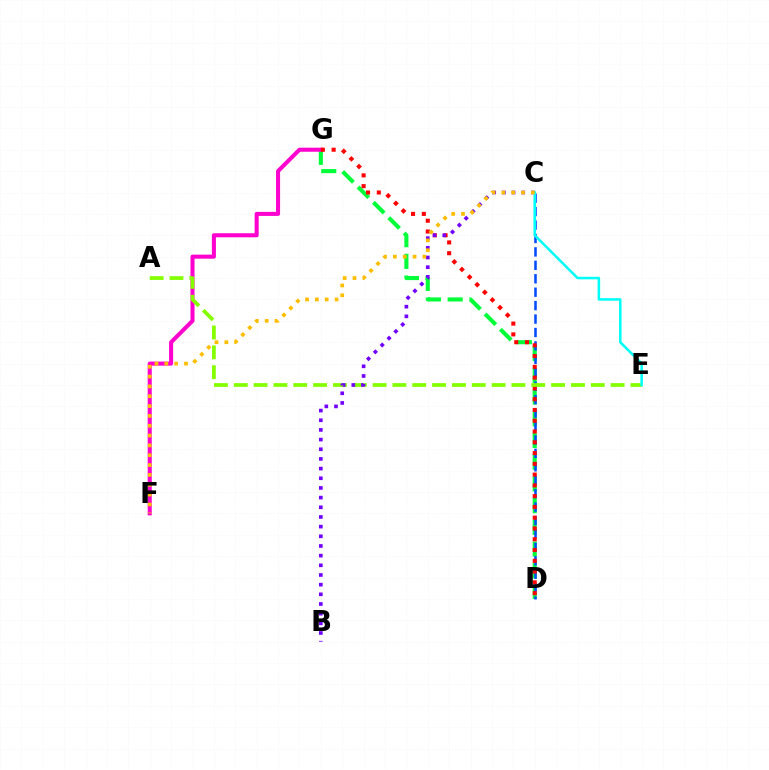{('D', 'G'): [{'color': '#00ff39', 'line_style': 'dashed', 'thickness': 2.95}, {'color': '#ff0000', 'line_style': 'dotted', 'thickness': 2.93}], ('C', 'D'): [{'color': '#004bff', 'line_style': 'dashed', 'thickness': 1.82}], ('F', 'G'): [{'color': '#ff00cf', 'line_style': 'solid', 'thickness': 2.92}], ('A', 'E'): [{'color': '#84ff00', 'line_style': 'dashed', 'thickness': 2.69}], ('B', 'C'): [{'color': '#7200ff', 'line_style': 'dotted', 'thickness': 2.63}], ('C', 'E'): [{'color': '#00fff6', 'line_style': 'solid', 'thickness': 1.83}], ('C', 'F'): [{'color': '#ffbd00', 'line_style': 'dotted', 'thickness': 2.67}]}